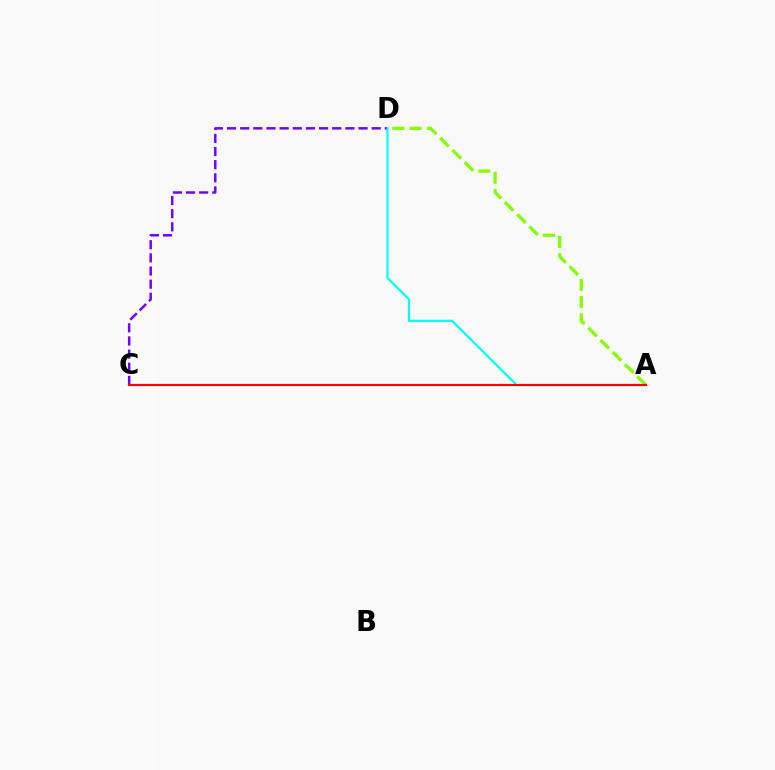{('C', 'D'): [{'color': '#7200ff', 'line_style': 'dashed', 'thickness': 1.79}], ('A', 'D'): [{'color': '#00fff6', 'line_style': 'solid', 'thickness': 1.6}, {'color': '#84ff00', 'line_style': 'dashed', 'thickness': 2.35}], ('A', 'C'): [{'color': '#ff0000', 'line_style': 'solid', 'thickness': 1.55}]}